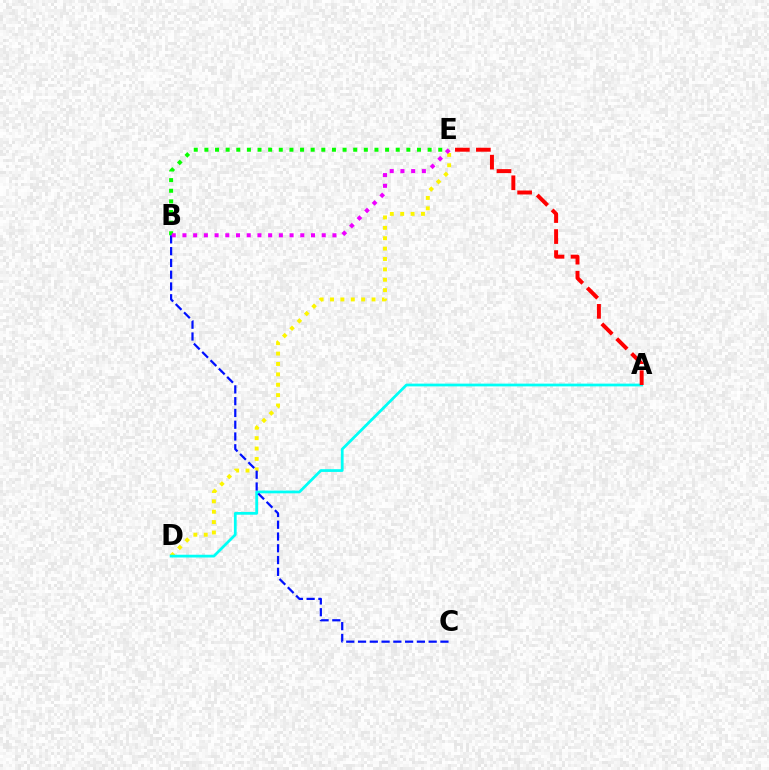{('B', 'E'): [{'color': '#08ff00', 'line_style': 'dotted', 'thickness': 2.89}, {'color': '#ee00ff', 'line_style': 'dotted', 'thickness': 2.91}], ('D', 'E'): [{'color': '#fcf500', 'line_style': 'dotted', 'thickness': 2.82}], ('A', 'D'): [{'color': '#00fff6', 'line_style': 'solid', 'thickness': 1.98}], ('B', 'C'): [{'color': '#0010ff', 'line_style': 'dashed', 'thickness': 1.6}], ('A', 'E'): [{'color': '#ff0000', 'line_style': 'dashed', 'thickness': 2.85}]}